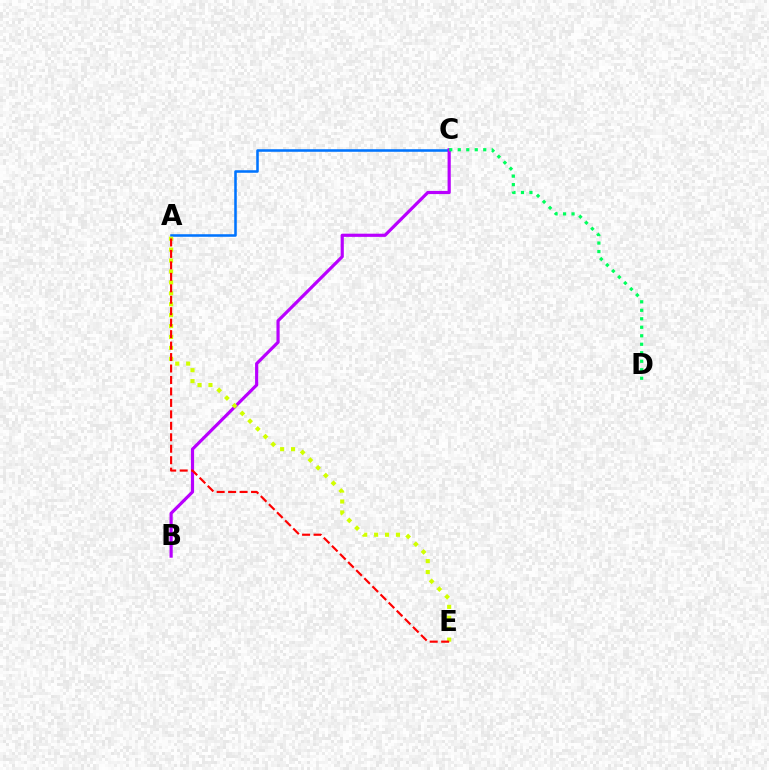{('A', 'C'): [{'color': '#0074ff', 'line_style': 'solid', 'thickness': 1.84}], ('B', 'C'): [{'color': '#b900ff', 'line_style': 'solid', 'thickness': 2.29}], ('C', 'D'): [{'color': '#00ff5c', 'line_style': 'dotted', 'thickness': 2.31}], ('A', 'E'): [{'color': '#d1ff00', 'line_style': 'dotted', 'thickness': 2.97}, {'color': '#ff0000', 'line_style': 'dashed', 'thickness': 1.56}]}